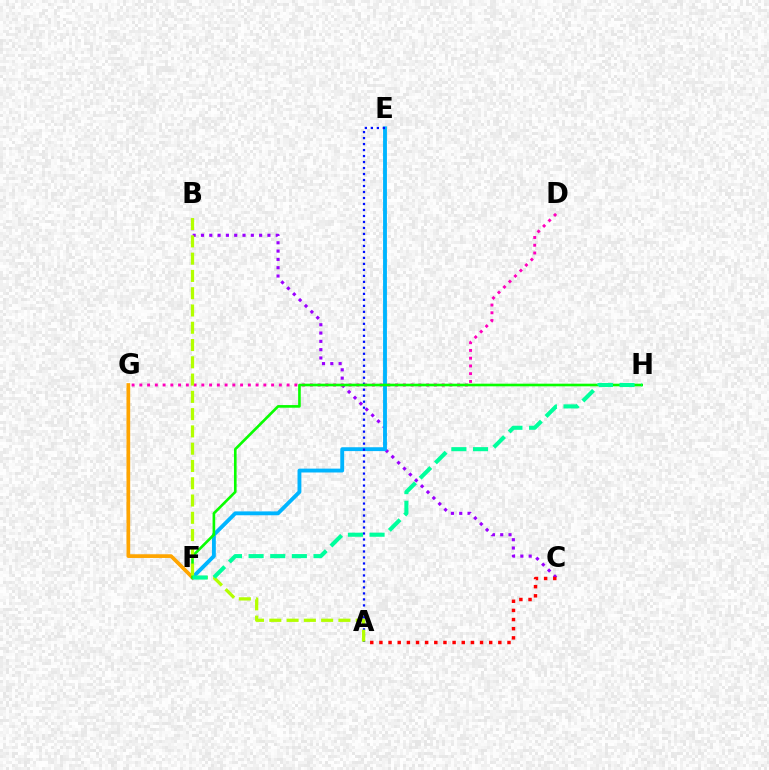{('B', 'C'): [{'color': '#9b00ff', 'line_style': 'dotted', 'thickness': 2.26}], ('E', 'F'): [{'color': '#00b5ff', 'line_style': 'solid', 'thickness': 2.78}], ('A', 'C'): [{'color': '#ff0000', 'line_style': 'dotted', 'thickness': 2.49}], ('A', 'E'): [{'color': '#0010ff', 'line_style': 'dotted', 'thickness': 1.63}], ('F', 'G'): [{'color': '#ffa500', 'line_style': 'solid', 'thickness': 2.67}], ('D', 'G'): [{'color': '#ff00bd', 'line_style': 'dotted', 'thickness': 2.11}], ('F', 'H'): [{'color': '#08ff00', 'line_style': 'solid', 'thickness': 1.9}, {'color': '#00ff9d', 'line_style': 'dashed', 'thickness': 2.94}], ('A', 'B'): [{'color': '#b3ff00', 'line_style': 'dashed', 'thickness': 2.35}]}